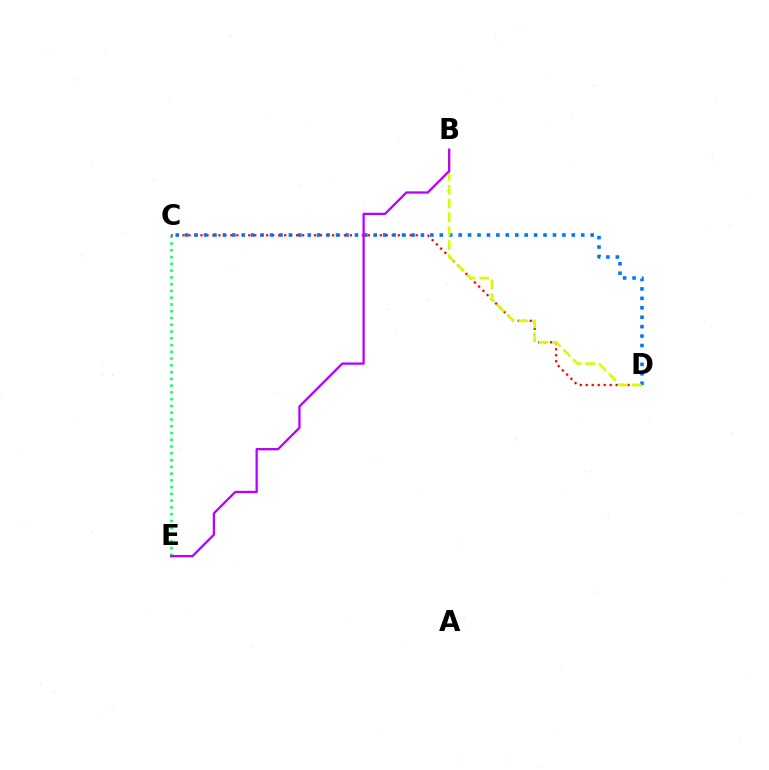{('C', 'E'): [{'color': '#00ff5c', 'line_style': 'dotted', 'thickness': 1.84}], ('C', 'D'): [{'color': '#ff0000', 'line_style': 'dotted', 'thickness': 1.62}, {'color': '#0074ff', 'line_style': 'dotted', 'thickness': 2.56}], ('B', 'D'): [{'color': '#d1ff00', 'line_style': 'dashed', 'thickness': 1.88}], ('B', 'E'): [{'color': '#b900ff', 'line_style': 'solid', 'thickness': 1.65}]}